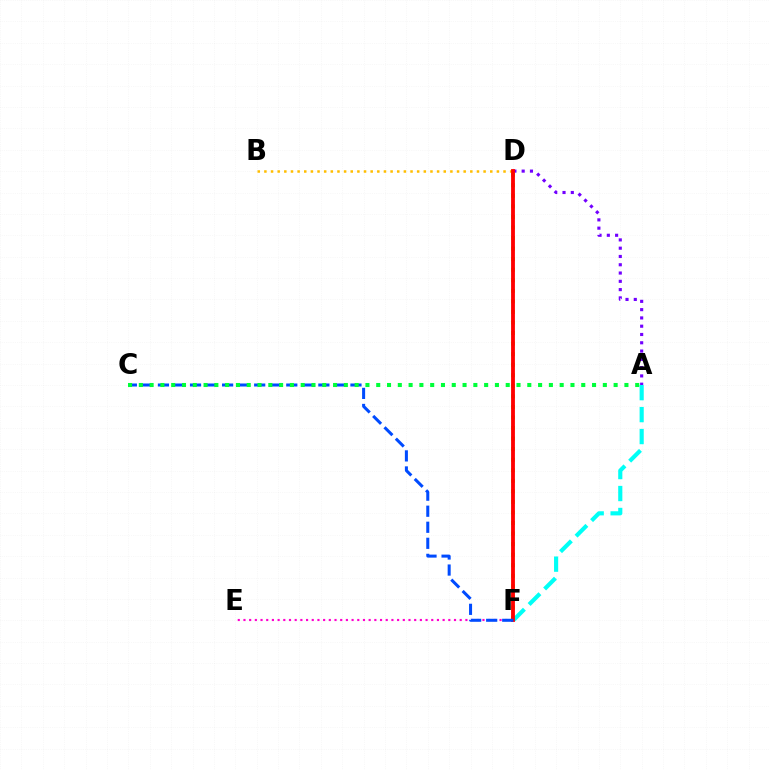{('D', 'F'): [{'color': '#84ff00', 'line_style': 'dotted', 'thickness': 2.87}, {'color': '#ff0000', 'line_style': 'solid', 'thickness': 2.76}], ('A', 'D'): [{'color': '#7200ff', 'line_style': 'dotted', 'thickness': 2.25}], ('E', 'F'): [{'color': '#ff00cf', 'line_style': 'dotted', 'thickness': 1.55}], ('A', 'F'): [{'color': '#00fff6', 'line_style': 'dashed', 'thickness': 2.98}], ('B', 'D'): [{'color': '#ffbd00', 'line_style': 'dotted', 'thickness': 1.8}], ('C', 'F'): [{'color': '#004bff', 'line_style': 'dashed', 'thickness': 2.18}], ('A', 'C'): [{'color': '#00ff39', 'line_style': 'dotted', 'thickness': 2.93}]}